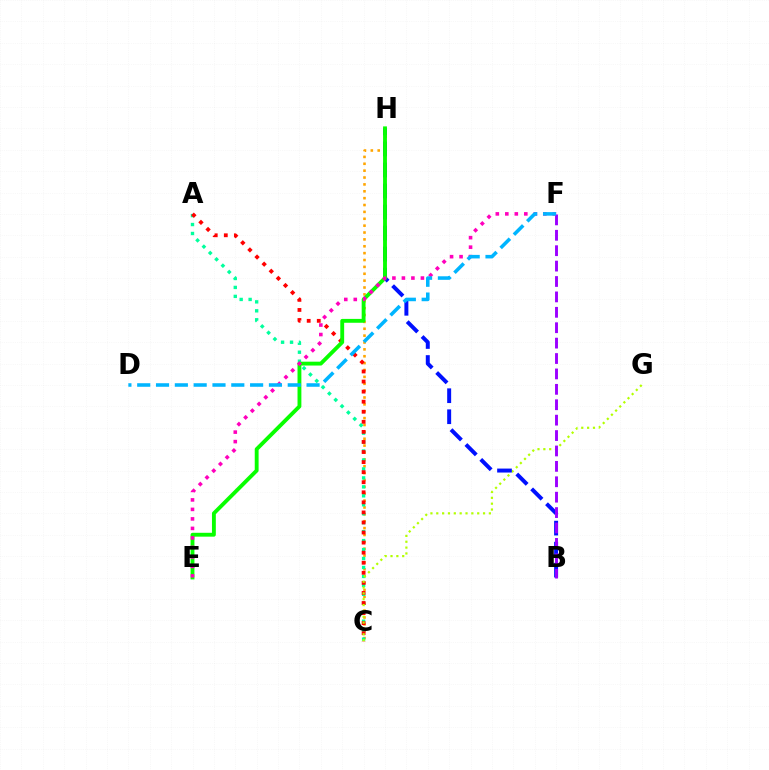{('C', 'H'): [{'color': '#ffa500', 'line_style': 'dotted', 'thickness': 1.87}], ('A', 'C'): [{'color': '#00ff9d', 'line_style': 'dotted', 'thickness': 2.43}, {'color': '#ff0000', 'line_style': 'dotted', 'thickness': 2.73}], ('C', 'G'): [{'color': '#b3ff00', 'line_style': 'dotted', 'thickness': 1.59}], ('B', 'H'): [{'color': '#0010ff', 'line_style': 'dashed', 'thickness': 2.86}], ('E', 'H'): [{'color': '#08ff00', 'line_style': 'solid', 'thickness': 2.78}], ('E', 'F'): [{'color': '#ff00bd', 'line_style': 'dotted', 'thickness': 2.58}], ('B', 'F'): [{'color': '#9b00ff', 'line_style': 'dashed', 'thickness': 2.09}], ('D', 'F'): [{'color': '#00b5ff', 'line_style': 'dashed', 'thickness': 2.56}]}